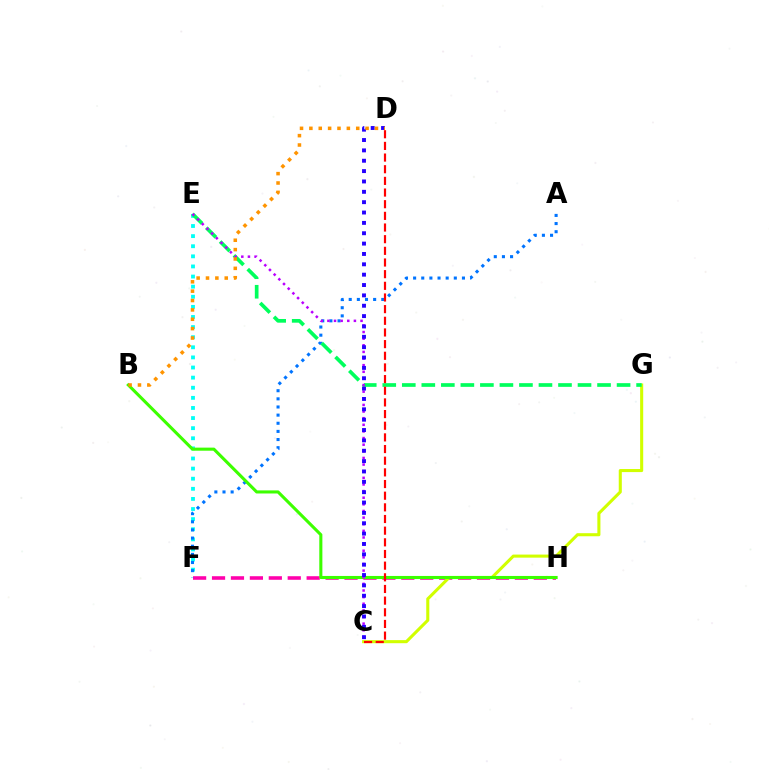{('E', 'F'): [{'color': '#00fff6', 'line_style': 'dotted', 'thickness': 2.75}], ('F', 'H'): [{'color': '#ff00ac', 'line_style': 'dashed', 'thickness': 2.57}], ('A', 'F'): [{'color': '#0074ff', 'line_style': 'dotted', 'thickness': 2.21}], ('C', 'G'): [{'color': '#d1ff00', 'line_style': 'solid', 'thickness': 2.21}], ('B', 'H'): [{'color': '#3dff00', 'line_style': 'solid', 'thickness': 2.22}], ('E', 'G'): [{'color': '#00ff5c', 'line_style': 'dashed', 'thickness': 2.65}], ('C', 'D'): [{'color': '#ff0000', 'line_style': 'dashed', 'thickness': 1.58}, {'color': '#2500ff', 'line_style': 'dotted', 'thickness': 2.81}], ('C', 'E'): [{'color': '#b900ff', 'line_style': 'dotted', 'thickness': 1.8}], ('B', 'D'): [{'color': '#ff9400', 'line_style': 'dotted', 'thickness': 2.55}]}